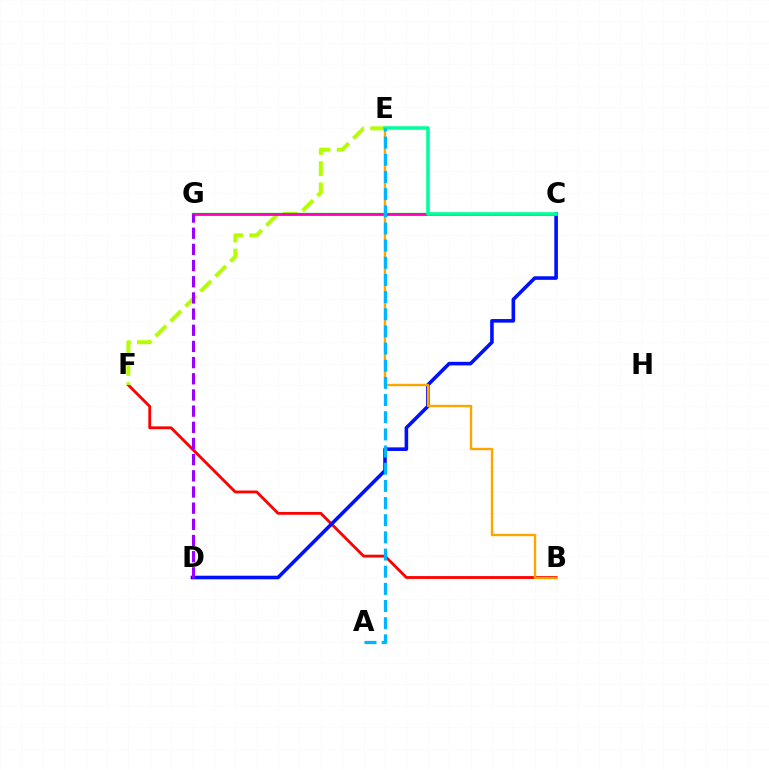{('B', 'F'): [{'color': '#ff0000', 'line_style': 'solid', 'thickness': 2.03}], ('E', 'F'): [{'color': '#b3ff00', 'line_style': 'dashed', 'thickness': 2.87}], ('C', 'D'): [{'color': '#0010ff', 'line_style': 'solid', 'thickness': 2.58}], ('C', 'G'): [{'color': '#08ff00', 'line_style': 'solid', 'thickness': 1.69}, {'color': '#ff00bd', 'line_style': 'solid', 'thickness': 2.0}], ('D', 'G'): [{'color': '#9b00ff', 'line_style': 'dashed', 'thickness': 2.2}], ('B', 'E'): [{'color': '#ffa500', 'line_style': 'solid', 'thickness': 1.72}], ('C', 'E'): [{'color': '#00ff9d', 'line_style': 'solid', 'thickness': 2.55}], ('A', 'E'): [{'color': '#00b5ff', 'line_style': 'dashed', 'thickness': 2.33}]}